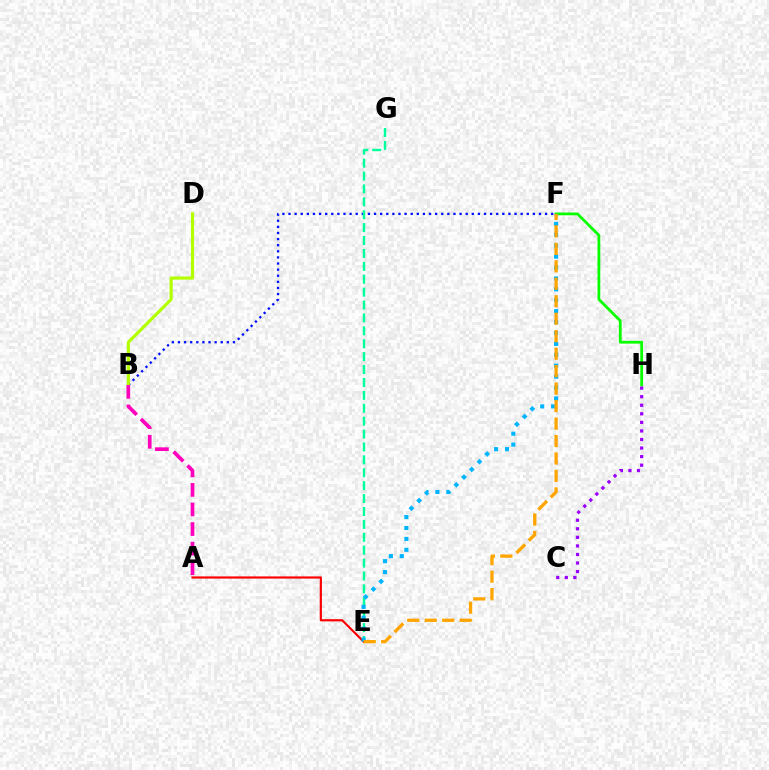{('B', 'F'): [{'color': '#0010ff', 'line_style': 'dotted', 'thickness': 1.66}], ('B', 'D'): [{'color': '#b3ff00', 'line_style': 'solid', 'thickness': 2.29}], ('F', 'H'): [{'color': '#08ff00', 'line_style': 'solid', 'thickness': 2.0}], ('E', 'G'): [{'color': '#00ff9d', 'line_style': 'dashed', 'thickness': 1.75}], ('A', 'B'): [{'color': '#ff00bd', 'line_style': 'dashed', 'thickness': 2.66}], ('C', 'H'): [{'color': '#9b00ff', 'line_style': 'dotted', 'thickness': 2.33}], ('A', 'E'): [{'color': '#ff0000', 'line_style': 'solid', 'thickness': 1.58}], ('E', 'F'): [{'color': '#00b5ff', 'line_style': 'dotted', 'thickness': 2.96}, {'color': '#ffa500', 'line_style': 'dashed', 'thickness': 2.37}]}